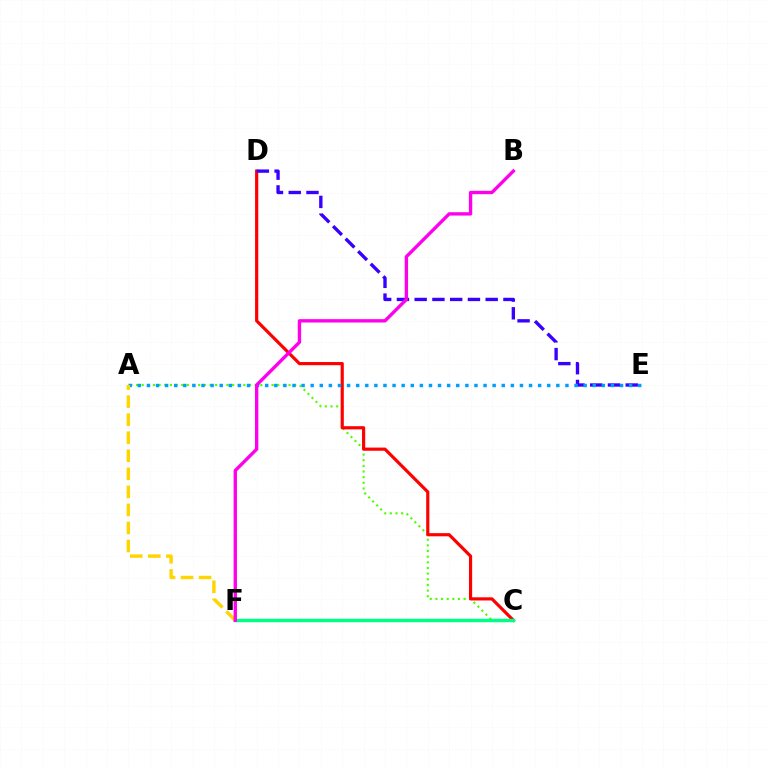{('A', 'C'): [{'color': '#4fff00', 'line_style': 'dotted', 'thickness': 1.53}], ('C', 'D'): [{'color': '#ff0000', 'line_style': 'solid', 'thickness': 2.29}], ('C', 'F'): [{'color': '#00ff86', 'line_style': 'solid', 'thickness': 2.49}], ('D', 'E'): [{'color': '#3700ff', 'line_style': 'dashed', 'thickness': 2.41}], ('A', 'E'): [{'color': '#009eff', 'line_style': 'dotted', 'thickness': 2.47}], ('A', 'F'): [{'color': '#ffd500', 'line_style': 'dashed', 'thickness': 2.45}], ('B', 'F'): [{'color': '#ff00ed', 'line_style': 'solid', 'thickness': 2.41}]}